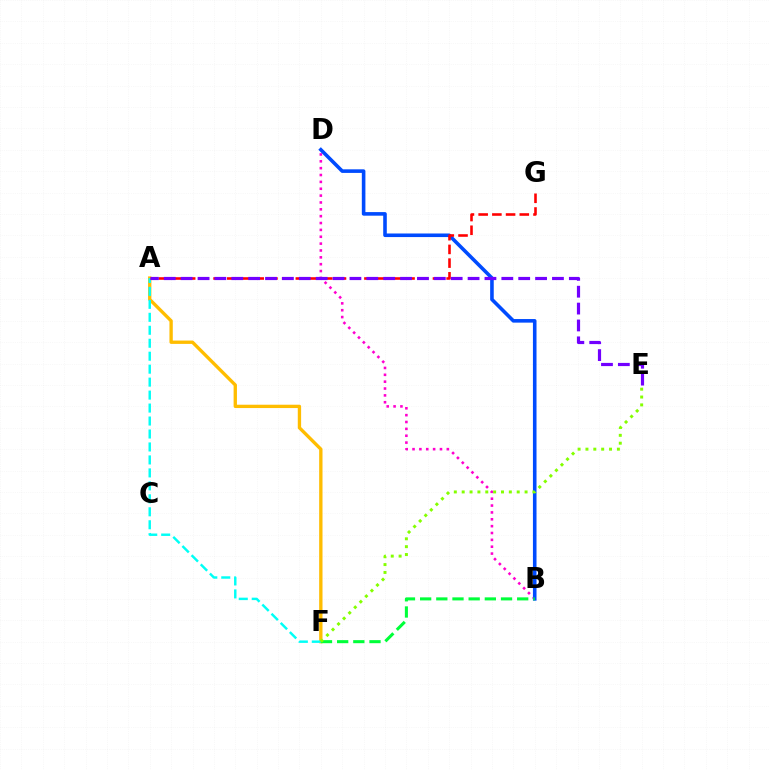{('B', 'D'): [{'color': '#ff00cf', 'line_style': 'dotted', 'thickness': 1.86}, {'color': '#004bff', 'line_style': 'solid', 'thickness': 2.58}], ('A', 'F'): [{'color': '#ffbd00', 'line_style': 'solid', 'thickness': 2.41}, {'color': '#00fff6', 'line_style': 'dashed', 'thickness': 1.76}], ('A', 'G'): [{'color': '#ff0000', 'line_style': 'dashed', 'thickness': 1.86}], ('A', 'E'): [{'color': '#7200ff', 'line_style': 'dashed', 'thickness': 2.29}], ('B', 'F'): [{'color': '#00ff39', 'line_style': 'dashed', 'thickness': 2.2}], ('E', 'F'): [{'color': '#84ff00', 'line_style': 'dotted', 'thickness': 2.14}]}